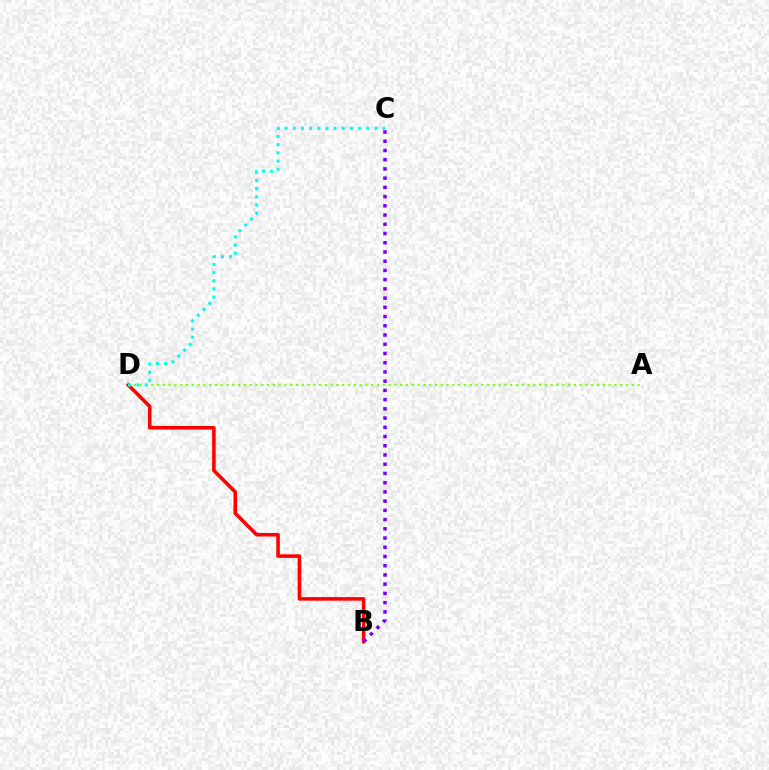{('B', 'D'): [{'color': '#ff0000', 'line_style': 'solid', 'thickness': 2.57}], ('A', 'D'): [{'color': '#84ff00', 'line_style': 'dotted', 'thickness': 1.57}], ('C', 'D'): [{'color': '#00fff6', 'line_style': 'dotted', 'thickness': 2.22}], ('B', 'C'): [{'color': '#7200ff', 'line_style': 'dotted', 'thickness': 2.51}]}